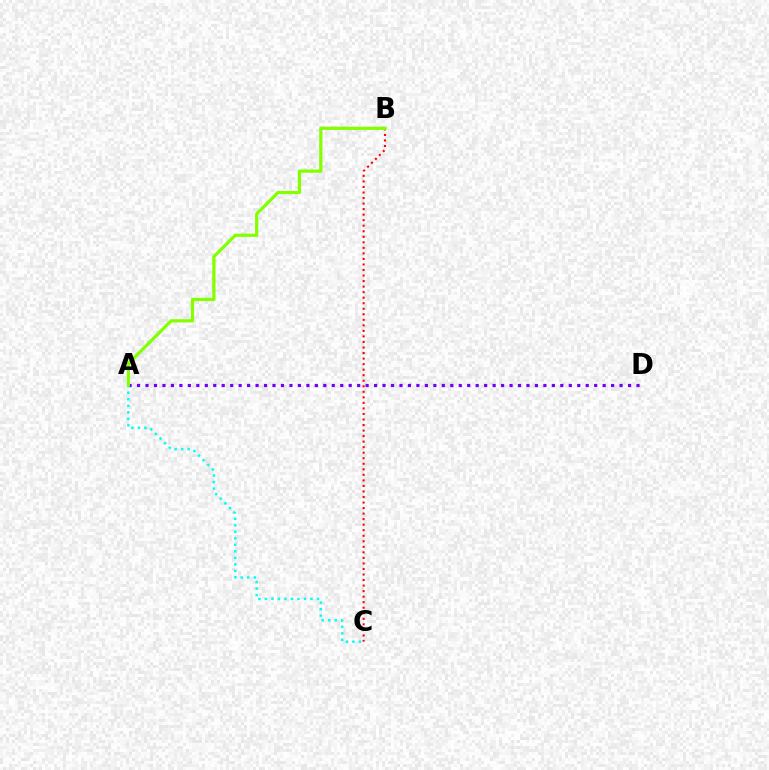{('A', 'D'): [{'color': '#7200ff', 'line_style': 'dotted', 'thickness': 2.3}], ('B', 'C'): [{'color': '#ff0000', 'line_style': 'dotted', 'thickness': 1.5}], ('A', 'C'): [{'color': '#00fff6', 'line_style': 'dotted', 'thickness': 1.77}], ('A', 'B'): [{'color': '#84ff00', 'line_style': 'solid', 'thickness': 2.32}]}